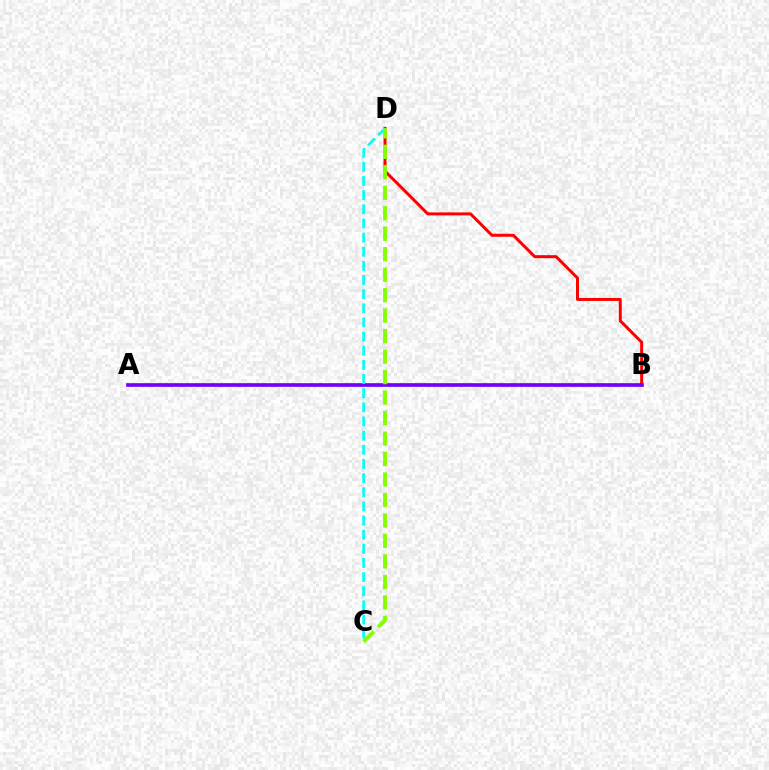{('B', 'D'): [{'color': '#ff0000', 'line_style': 'solid', 'thickness': 2.15}], ('A', 'B'): [{'color': '#7200ff', 'line_style': 'solid', 'thickness': 2.64}], ('C', 'D'): [{'color': '#00fff6', 'line_style': 'dashed', 'thickness': 1.92}, {'color': '#84ff00', 'line_style': 'dashed', 'thickness': 2.78}]}